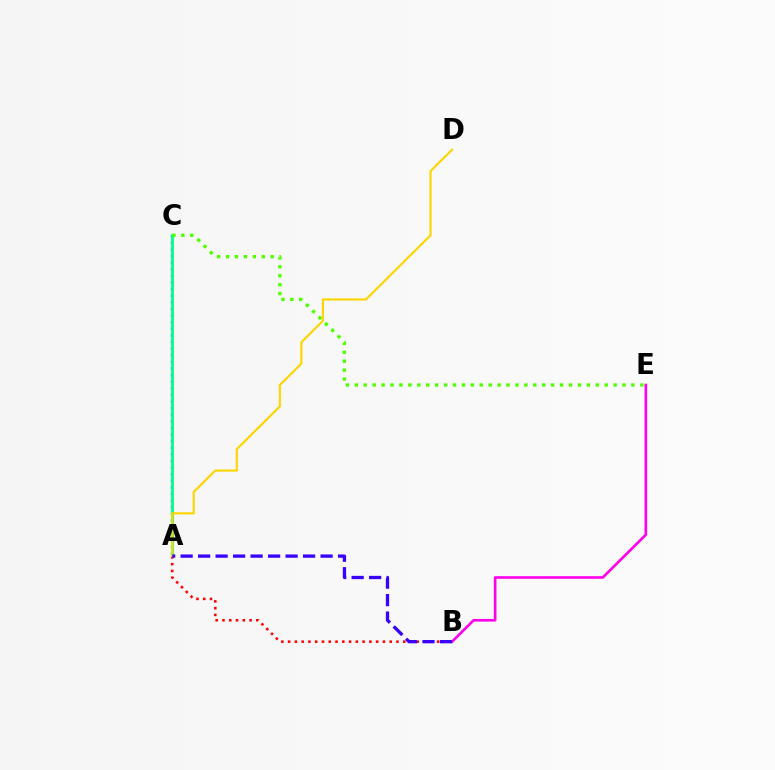{('A', 'C'): [{'color': '#009eff', 'line_style': 'dotted', 'thickness': 1.8}, {'color': '#00ff86', 'line_style': 'solid', 'thickness': 2.04}], ('A', 'B'): [{'color': '#ff0000', 'line_style': 'dotted', 'thickness': 1.84}, {'color': '#3700ff', 'line_style': 'dashed', 'thickness': 2.38}], ('C', 'E'): [{'color': '#4fff00', 'line_style': 'dotted', 'thickness': 2.42}], ('B', 'E'): [{'color': '#ff00ed', 'line_style': 'solid', 'thickness': 1.89}], ('A', 'D'): [{'color': '#ffd500', 'line_style': 'solid', 'thickness': 1.55}]}